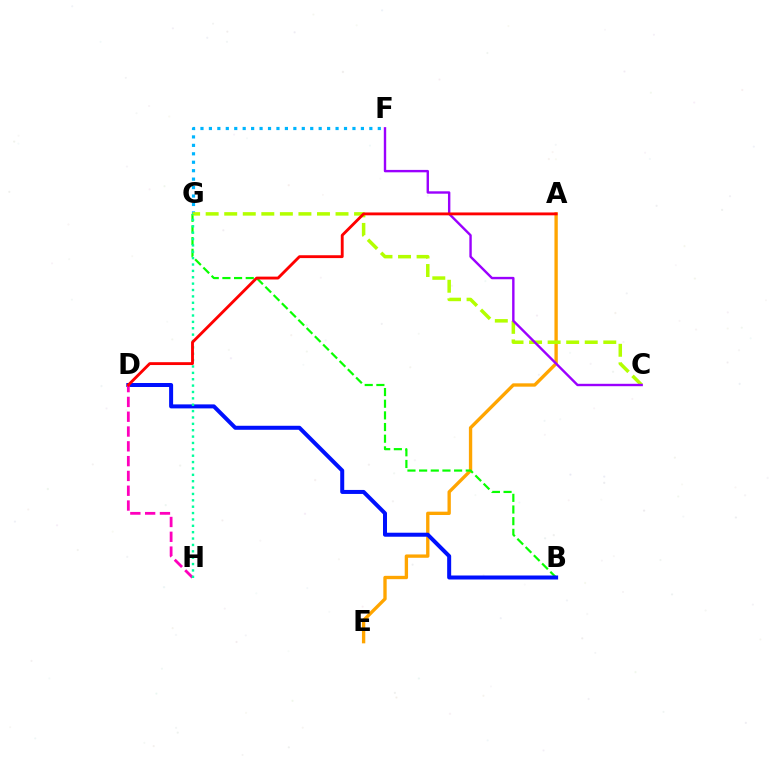{('A', 'E'): [{'color': '#ffa500', 'line_style': 'solid', 'thickness': 2.41}], ('F', 'G'): [{'color': '#00b5ff', 'line_style': 'dotted', 'thickness': 2.29}], ('B', 'G'): [{'color': '#08ff00', 'line_style': 'dashed', 'thickness': 1.58}], ('B', 'D'): [{'color': '#0010ff', 'line_style': 'solid', 'thickness': 2.88}], ('C', 'G'): [{'color': '#b3ff00', 'line_style': 'dashed', 'thickness': 2.52}], ('C', 'F'): [{'color': '#9b00ff', 'line_style': 'solid', 'thickness': 1.73}], ('D', 'H'): [{'color': '#ff00bd', 'line_style': 'dashed', 'thickness': 2.01}], ('G', 'H'): [{'color': '#00ff9d', 'line_style': 'dotted', 'thickness': 1.73}], ('A', 'D'): [{'color': '#ff0000', 'line_style': 'solid', 'thickness': 2.06}]}